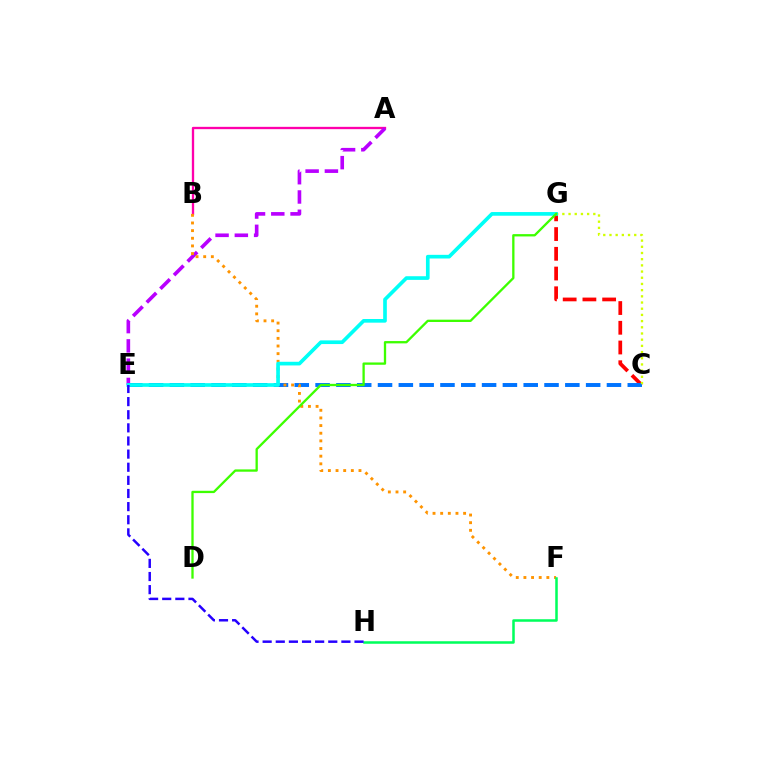{('A', 'B'): [{'color': '#ff00ac', 'line_style': 'solid', 'thickness': 1.67}], ('C', 'G'): [{'color': '#ff0000', 'line_style': 'dashed', 'thickness': 2.68}, {'color': '#d1ff00', 'line_style': 'dotted', 'thickness': 1.68}], ('A', 'E'): [{'color': '#b900ff', 'line_style': 'dashed', 'thickness': 2.62}], ('C', 'E'): [{'color': '#0074ff', 'line_style': 'dashed', 'thickness': 2.83}], ('B', 'F'): [{'color': '#ff9400', 'line_style': 'dotted', 'thickness': 2.08}], ('E', 'G'): [{'color': '#00fff6', 'line_style': 'solid', 'thickness': 2.64}], ('D', 'G'): [{'color': '#3dff00', 'line_style': 'solid', 'thickness': 1.66}], ('F', 'H'): [{'color': '#00ff5c', 'line_style': 'solid', 'thickness': 1.82}], ('E', 'H'): [{'color': '#2500ff', 'line_style': 'dashed', 'thickness': 1.78}]}